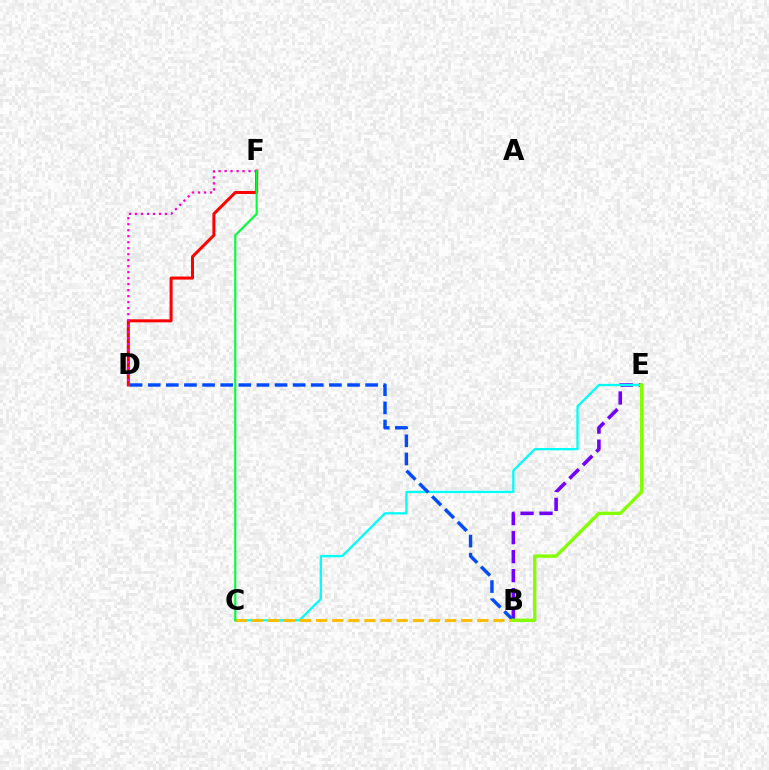{('B', 'E'): [{'color': '#7200ff', 'line_style': 'dashed', 'thickness': 2.58}, {'color': '#84ff00', 'line_style': 'solid', 'thickness': 2.42}], ('C', 'E'): [{'color': '#00fff6', 'line_style': 'solid', 'thickness': 1.65}], ('D', 'F'): [{'color': '#ff0000', 'line_style': 'solid', 'thickness': 2.17}, {'color': '#ff00cf', 'line_style': 'dotted', 'thickness': 1.63}], ('B', 'D'): [{'color': '#004bff', 'line_style': 'dashed', 'thickness': 2.46}], ('B', 'C'): [{'color': '#ffbd00', 'line_style': 'dashed', 'thickness': 2.19}], ('C', 'F'): [{'color': '#00ff39', 'line_style': 'solid', 'thickness': 1.55}]}